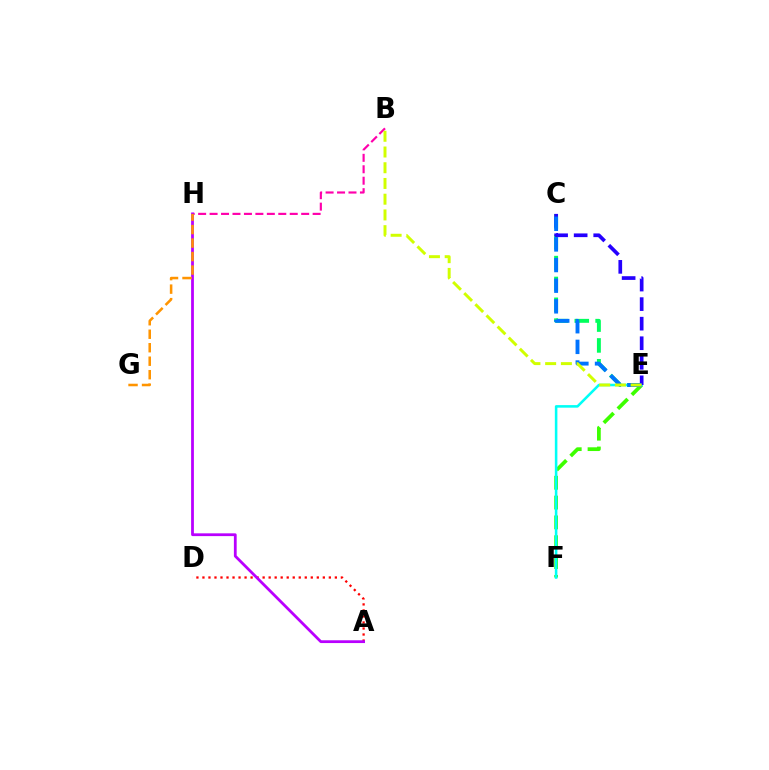{('E', 'F'): [{'color': '#3dff00', 'line_style': 'dashed', 'thickness': 2.69}, {'color': '#00fff6', 'line_style': 'solid', 'thickness': 1.84}], ('A', 'D'): [{'color': '#ff0000', 'line_style': 'dotted', 'thickness': 1.64}], ('C', 'E'): [{'color': '#00ff5c', 'line_style': 'dashed', 'thickness': 2.83}, {'color': '#2500ff', 'line_style': 'dashed', 'thickness': 2.66}, {'color': '#0074ff', 'line_style': 'dashed', 'thickness': 2.8}], ('B', 'H'): [{'color': '#ff00ac', 'line_style': 'dashed', 'thickness': 1.56}], ('A', 'H'): [{'color': '#b900ff', 'line_style': 'solid', 'thickness': 2.0}], ('B', 'E'): [{'color': '#d1ff00', 'line_style': 'dashed', 'thickness': 2.14}], ('G', 'H'): [{'color': '#ff9400', 'line_style': 'dashed', 'thickness': 1.83}]}